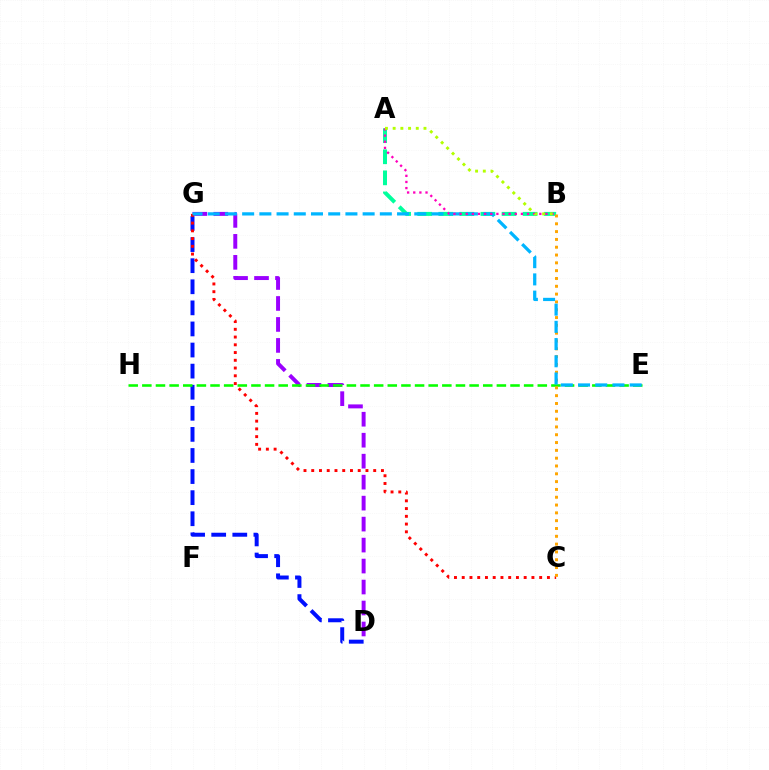{('D', 'G'): [{'color': '#9b00ff', 'line_style': 'dashed', 'thickness': 2.85}, {'color': '#0010ff', 'line_style': 'dashed', 'thickness': 2.86}], ('A', 'B'): [{'color': '#00ff9d', 'line_style': 'dashed', 'thickness': 2.86}, {'color': '#ff00bd', 'line_style': 'dotted', 'thickness': 1.67}, {'color': '#b3ff00', 'line_style': 'dotted', 'thickness': 2.09}], ('E', 'H'): [{'color': '#08ff00', 'line_style': 'dashed', 'thickness': 1.85}], ('C', 'G'): [{'color': '#ff0000', 'line_style': 'dotted', 'thickness': 2.1}], ('B', 'C'): [{'color': '#ffa500', 'line_style': 'dotted', 'thickness': 2.12}], ('E', 'G'): [{'color': '#00b5ff', 'line_style': 'dashed', 'thickness': 2.34}]}